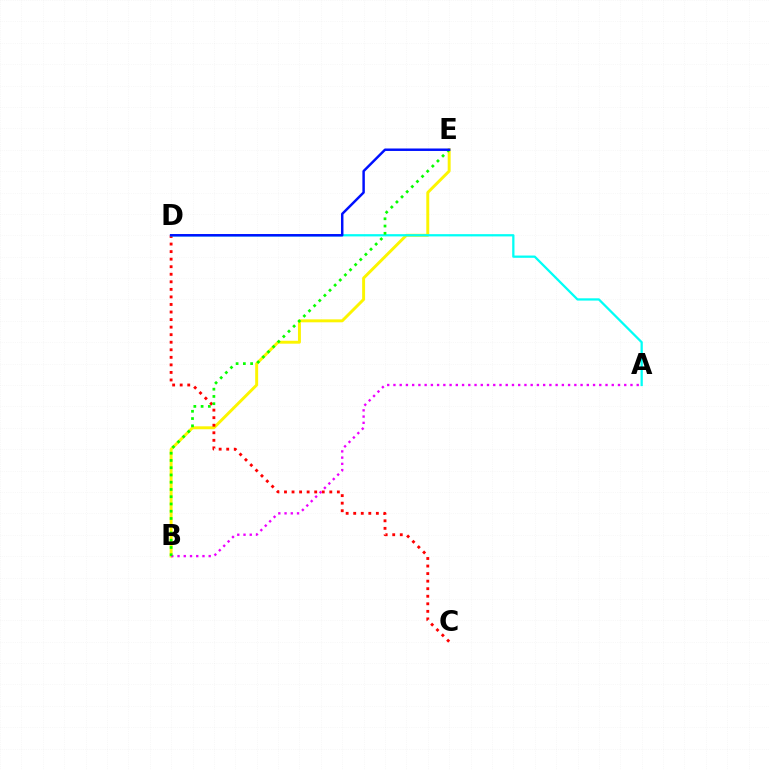{('B', 'E'): [{'color': '#fcf500', 'line_style': 'solid', 'thickness': 2.12}, {'color': '#08ff00', 'line_style': 'dotted', 'thickness': 1.97}], ('C', 'D'): [{'color': '#ff0000', 'line_style': 'dotted', 'thickness': 2.05}], ('A', 'B'): [{'color': '#ee00ff', 'line_style': 'dotted', 'thickness': 1.69}], ('A', 'D'): [{'color': '#00fff6', 'line_style': 'solid', 'thickness': 1.63}], ('D', 'E'): [{'color': '#0010ff', 'line_style': 'solid', 'thickness': 1.78}]}